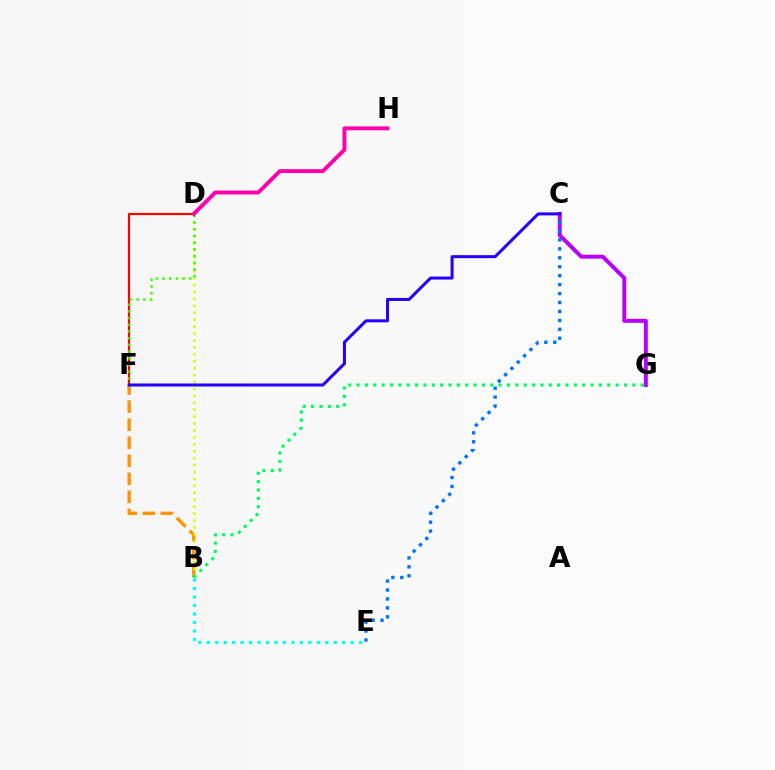{('D', 'F'): [{'color': '#ff0000', 'line_style': 'solid', 'thickness': 1.58}, {'color': '#3dff00', 'line_style': 'dotted', 'thickness': 1.82}], ('B', 'F'): [{'color': '#ff9400', 'line_style': 'dashed', 'thickness': 2.45}], ('B', 'D'): [{'color': '#d1ff00', 'line_style': 'dotted', 'thickness': 1.88}], ('B', 'G'): [{'color': '#00ff5c', 'line_style': 'dotted', 'thickness': 2.27}], ('B', 'E'): [{'color': '#00fff6', 'line_style': 'dotted', 'thickness': 2.3}], ('C', 'G'): [{'color': '#b900ff', 'line_style': 'solid', 'thickness': 2.85}], ('C', 'E'): [{'color': '#0074ff', 'line_style': 'dotted', 'thickness': 2.43}], ('D', 'H'): [{'color': '#ff00ac', 'line_style': 'solid', 'thickness': 2.81}], ('C', 'F'): [{'color': '#2500ff', 'line_style': 'solid', 'thickness': 2.17}]}